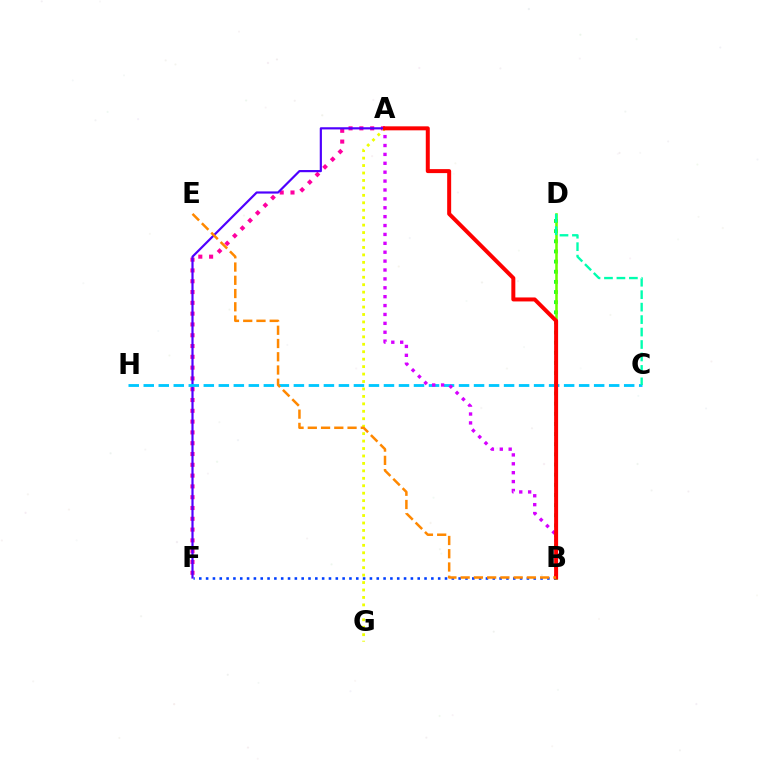{('A', 'F'): [{'color': '#ff00a0', 'line_style': 'dotted', 'thickness': 2.93}, {'color': '#4f00ff', 'line_style': 'solid', 'thickness': 1.57}], ('A', 'G'): [{'color': '#eeff00', 'line_style': 'dotted', 'thickness': 2.02}], ('B', 'F'): [{'color': '#003fff', 'line_style': 'dotted', 'thickness': 1.85}], ('B', 'D'): [{'color': '#00ff27', 'line_style': 'dotted', 'thickness': 2.76}, {'color': '#66ff00', 'line_style': 'solid', 'thickness': 1.84}], ('C', 'H'): [{'color': '#00c7ff', 'line_style': 'dashed', 'thickness': 2.04}], ('A', 'B'): [{'color': '#d600ff', 'line_style': 'dotted', 'thickness': 2.42}, {'color': '#ff0000', 'line_style': 'solid', 'thickness': 2.87}], ('C', 'D'): [{'color': '#00ffaf', 'line_style': 'dashed', 'thickness': 1.69}], ('B', 'E'): [{'color': '#ff8800', 'line_style': 'dashed', 'thickness': 1.8}]}